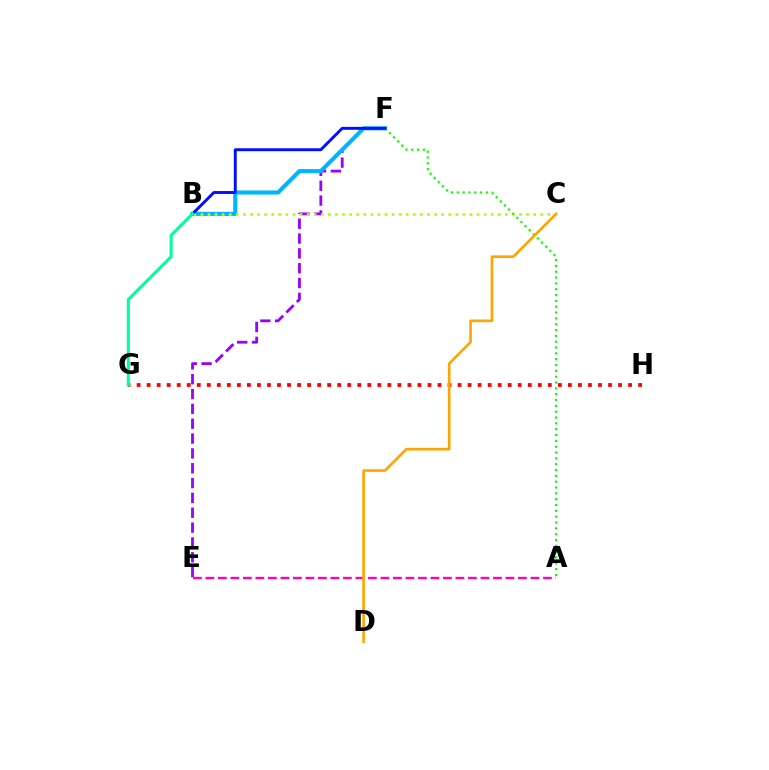{('E', 'F'): [{'color': '#9b00ff', 'line_style': 'dashed', 'thickness': 2.02}], ('A', 'E'): [{'color': '#ff00bd', 'line_style': 'dashed', 'thickness': 1.7}], ('B', 'F'): [{'color': '#00b5ff', 'line_style': 'solid', 'thickness': 2.94}, {'color': '#0010ff', 'line_style': 'solid', 'thickness': 2.1}], ('G', 'H'): [{'color': '#ff0000', 'line_style': 'dotted', 'thickness': 2.73}], ('B', 'C'): [{'color': '#b3ff00', 'line_style': 'dotted', 'thickness': 1.92}], ('A', 'F'): [{'color': '#08ff00', 'line_style': 'dotted', 'thickness': 1.58}], ('C', 'D'): [{'color': '#ffa500', 'line_style': 'solid', 'thickness': 1.9}], ('B', 'G'): [{'color': '#00ff9d', 'line_style': 'solid', 'thickness': 2.21}]}